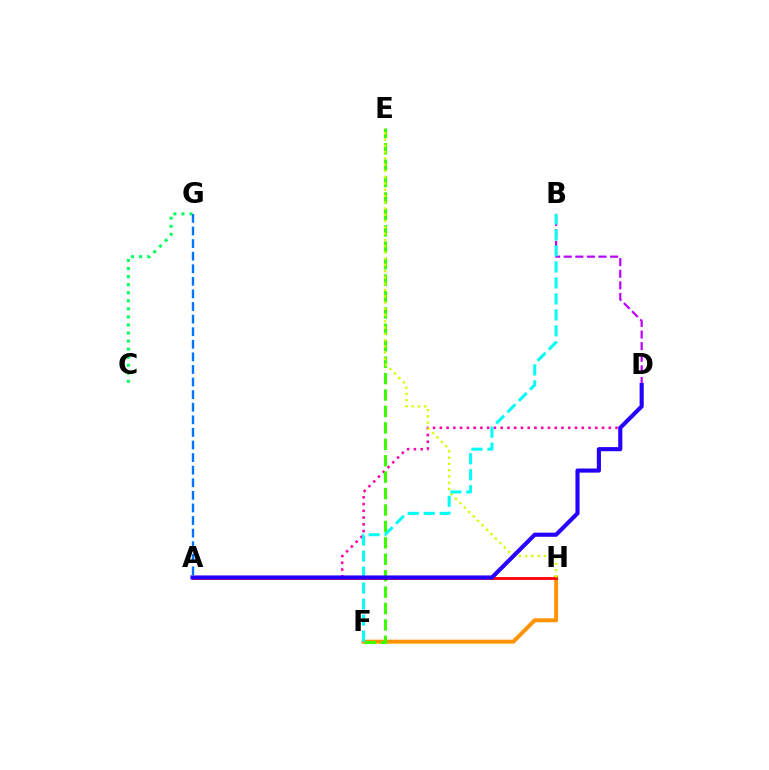{('F', 'H'): [{'color': '#ff9400', 'line_style': 'solid', 'thickness': 2.86}], ('C', 'G'): [{'color': '#00ff5c', 'line_style': 'dotted', 'thickness': 2.19}], ('A', 'D'): [{'color': '#ff00ac', 'line_style': 'dotted', 'thickness': 1.84}, {'color': '#2500ff', 'line_style': 'solid', 'thickness': 2.97}], ('E', 'F'): [{'color': '#3dff00', 'line_style': 'dashed', 'thickness': 2.23}], ('A', 'H'): [{'color': '#ff0000', 'line_style': 'solid', 'thickness': 2.01}], ('B', 'D'): [{'color': '#b900ff', 'line_style': 'dashed', 'thickness': 1.58}], ('A', 'G'): [{'color': '#0074ff', 'line_style': 'dashed', 'thickness': 1.71}], ('E', 'H'): [{'color': '#d1ff00', 'line_style': 'dotted', 'thickness': 1.7}], ('B', 'F'): [{'color': '#00fff6', 'line_style': 'dashed', 'thickness': 2.17}]}